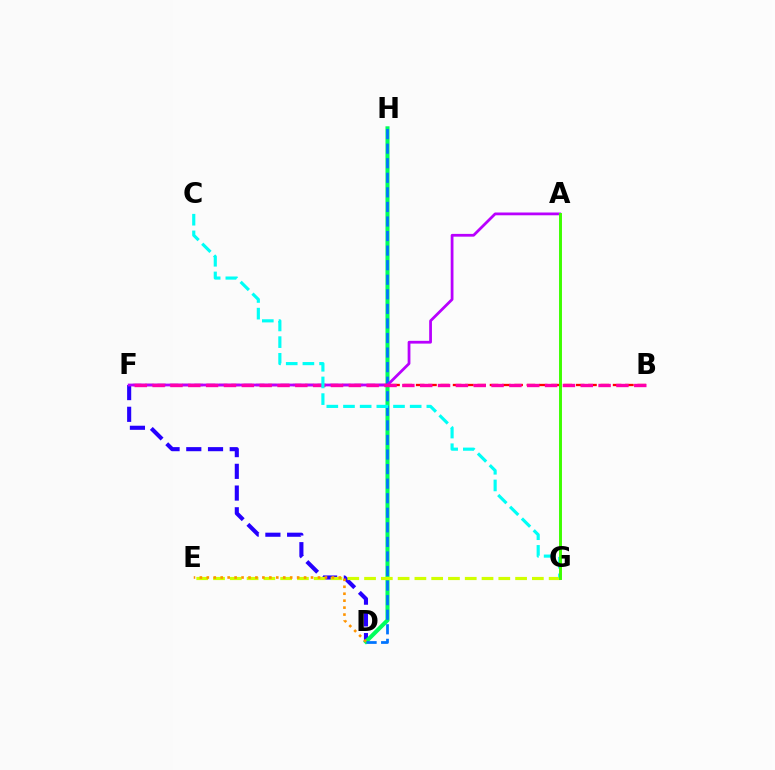{('D', 'F'): [{'color': '#2500ff', 'line_style': 'dashed', 'thickness': 2.95}], ('D', 'H'): [{'color': '#00ff5c', 'line_style': 'solid', 'thickness': 2.92}, {'color': '#0074ff', 'line_style': 'dashed', 'thickness': 1.98}], ('E', 'G'): [{'color': '#d1ff00', 'line_style': 'dashed', 'thickness': 2.28}], ('B', 'F'): [{'color': '#ff0000', 'line_style': 'dashed', 'thickness': 1.67}, {'color': '#ff00ac', 'line_style': 'dashed', 'thickness': 2.42}], ('D', 'E'): [{'color': '#ff9400', 'line_style': 'dotted', 'thickness': 1.89}], ('A', 'F'): [{'color': '#b900ff', 'line_style': 'solid', 'thickness': 2.0}], ('C', 'G'): [{'color': '#00fff6', 'line_style': 'dashed', 'thickness': 2.26}], ('A', 'G'): [{'color': '#3dff00', 'line_style': 'solid', 'thickness': 2.11}]}